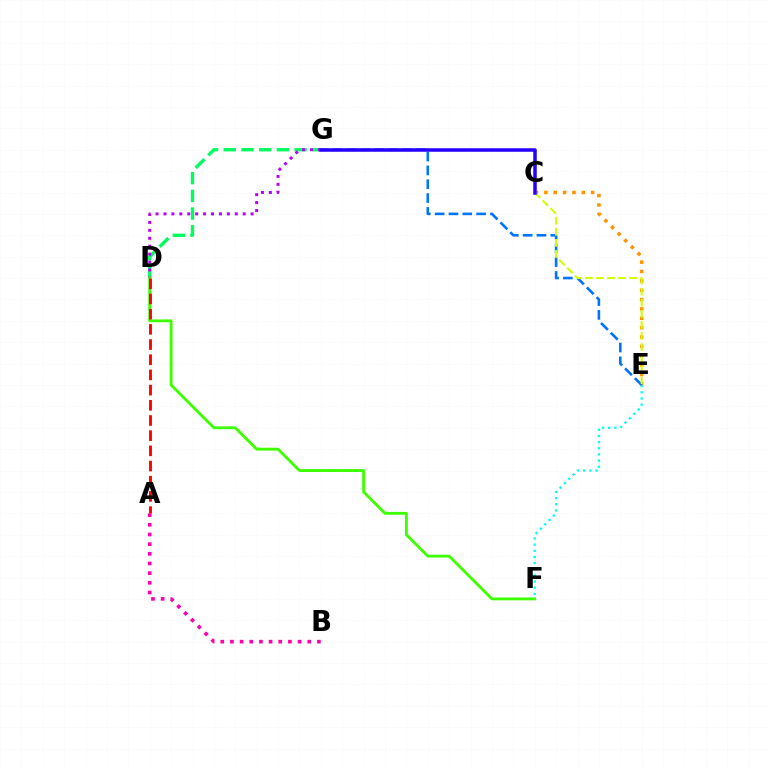{('E', 'F'): [{'color': '#00fff6', 'line_style': 'dotted', 'thickness': 1.67}], ('D', 'G'): [{'color': '#00ff5c', 'line_style': 'dashed', 'thickness': 2.41}, {'color': '#b900ff', 'line_style': 'dotted', 'thickness': 2.15}], ('D', 'F'): [{'color': '#3dff00', 'line_style': 'solid', 'thickness': 2.05}], ('A', 'B'): [{'color': '#ff00ac', 'line_style': 'dotted', 'thickness': 2.63}], ('C', 'E'): [{'color': '#ff9400', 'line_style': 'dotted', 'thickness': 2.54}, {'color': '#d1ff00', 'line_style': 'dashed', 'thickness': 1.5}], ('A', 'D'): [{'color': '#ff0000', 'line_style': 'dashed', 'thickness': 2.06}], ('E', 'G'): [{'color': '#0074ff', 'line_style': 'dashed', 'thickness': 1.88}], ('C', 'G'): [{'color': '#2500ff', 'line_style': 'solid', 'thickness': 2.52}]}